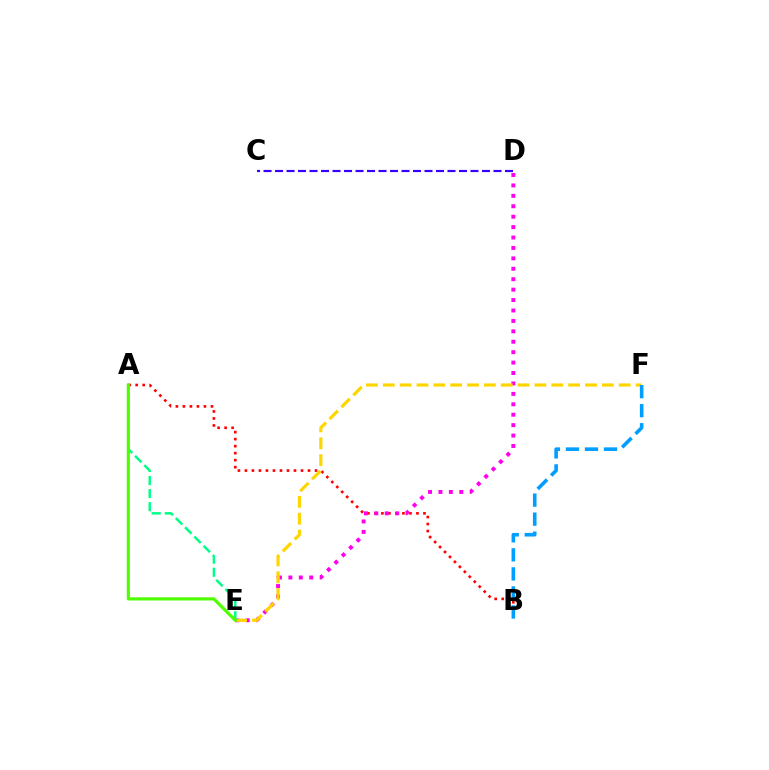{('A', 'B'): [{'color': '#ff0000', 'line_style': 'dotted', 'thickness': 1.9}], ('D', 'E'): [{'color': '#ff00ed', 'line_style': 'dotted', 'thickness': 2.83}], ('E', 'F'): [{'color': '#ffd500', 'line_style': 'dashed', 'thickness': 2.29}], ('A', 'E'): [{'color': '#00ff86', 'line_style': 'dashed', 'thickness': 1.78}, {'color': '#4fff00', 'line_style': 'solid', 'thickness': 2.28}], ('B', 'F'): [{'color': '#009eff', 'line_style': 'dashed', 'thickness': 2.59}], ('C', 'D'): [{'color': '#3700ff', 'line_style': 'dashed', 'thickness': 1.56}]}